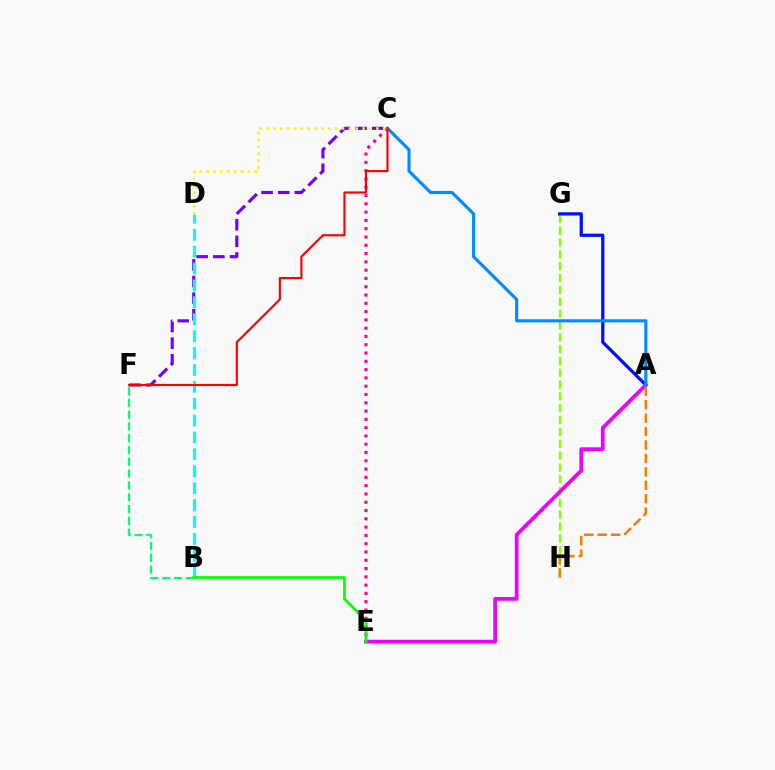{('C', 'E'): [{'color': '#ff0094', 'line_style': 'dotted', 'thickness': 2.25}], ('G', 'H'): [{'color': '#84ff00', 'line_style': 'dashed', 'thickness': 1.61}], ('B', 'F'): [{'color': '#00ff74', 'line_style': 'dashed', 'thickness': 1.6}], ('A', 'G'): [{'color': '#0010ff', 'line_style': 'solid', 'thickness': 2.35}], ('A', 'E'): [{'color': '#ee00ff', 'line_style': 'solid', 'thickness': 2.7}], ('C', 'F'): [{'color': '#7200ff', 'line_style': 'dashed', 'thickness': 2.26}, {'color': '#ff0000', 'line_style': 'solid', 'thickness': 1.55}], ('B', 'D'): [{'color': '#00fff6', 'line_style': 'dashed', 'thickness': 2.3}], ('A', 'H'): [{'color': '#ff7c00', 'line_style': 'dashed', 'thickness': 1.82}], ('A', 'C'): [{'color': '#008cff', 'line_style': 'solid', 'thickness': 2.25}], ('C', 'D'): [{'color': '#fcf500', 'line_style': 'dotted', 'thickness': 1.86}], ('B', 'E'): [{'color': '#08ff00', 'line_style': 'solid', 'thickness': 1.96}]}